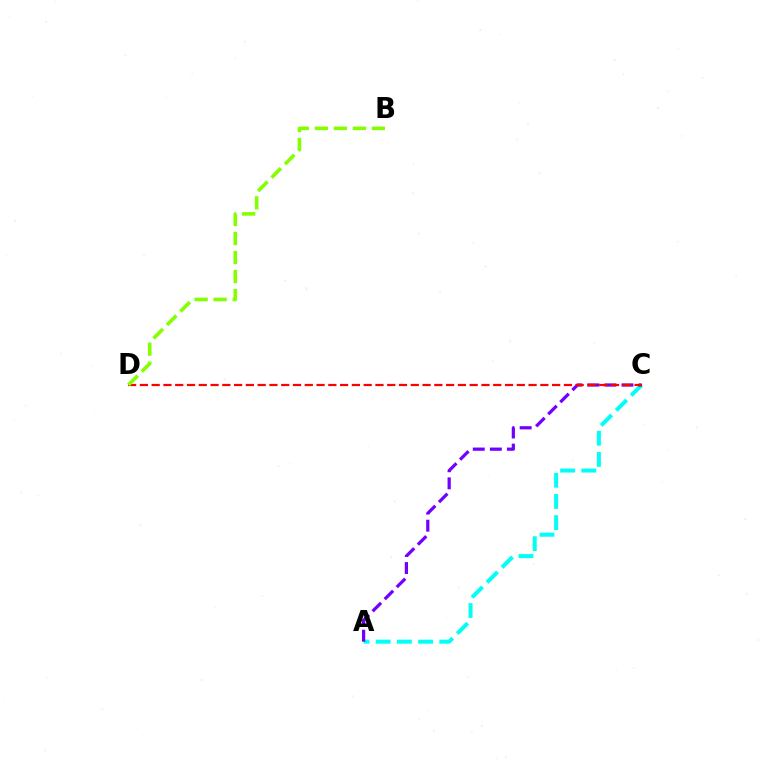{('A', 'C'): [{'color': '#00fff6', 'line_style': 'dashed', 'thickness': 2.88}, {'color': '#7200ff', 'line_style': 'dashed', 'thickness': 2.32}], ('C', 'D'): [{'color': '#ff0000', 'line_style': 'dashed', 'thickness': 1.6}], ('B', 'D'): [{'color': '#84ff00', 'line_style': 'dashed', 'thickness': 2.58}]}